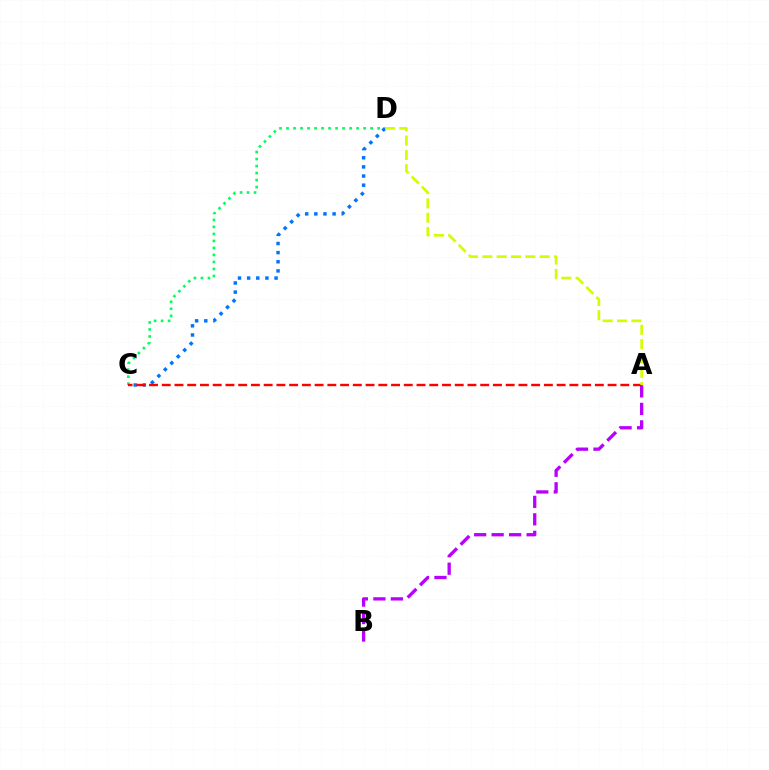{('C', 'D'): [{'color': '#00ff5c', 'line_style': 'dotted', 'thickness': 1.9}, {'color': '#0074ff', 'line_style': 'dotted', 'thickness': 2.48}], ('A', 'C'): [{'color': '#ff0000', 'line_style': 'dashed', 'thickness': 1.73}], ('A', 'B'): [{'color': '#b900ff', 'line_style': 'dashed', 'thickness': 2.38}], ('A', 'D'): [{'color': '#d1ff00', 'line_style': 'dashed', 'thickness': 1.95}]}